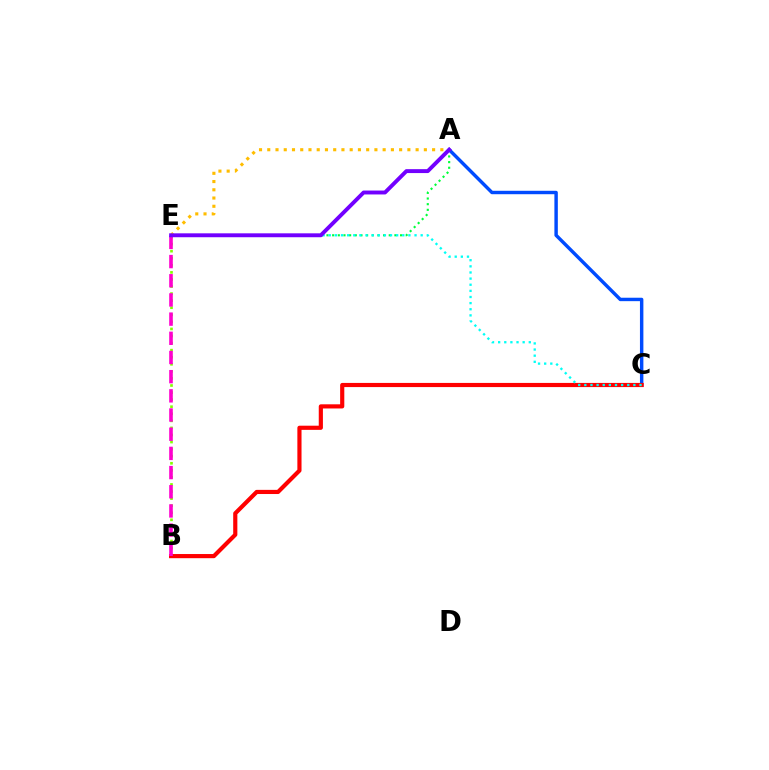{('A', 'E'): [{'color': '#00ff39', 'line_style': 'dotted', 'thickness': 1.54}, {'color': '#ffbd00', 'line_style': 'dotted', 'thickness': 2.24}, {'color': '#7200ff', 'line_style': 'solid', 'thickness': 2.81}], ('B', 'E'): [{'color': '#84ff00', 'line_style': 'dotted', 'thickness': 1.92}, {'color': '#ff00cf', 'line_style': 'dashed', 'thickness': 2.61}], ('A', 'C'): [{'color': '#004bff', 'line_style': 'solid', 'thickness': 2.47}], ('B', 'C'): [{'color': '#ff0000', 'line_style': 'solid', 'thickness': 2.99}], ('C', 'E'): [{'color': '#00fff6', 'line_style': 'dotted', 'thickness': 1.67}]}